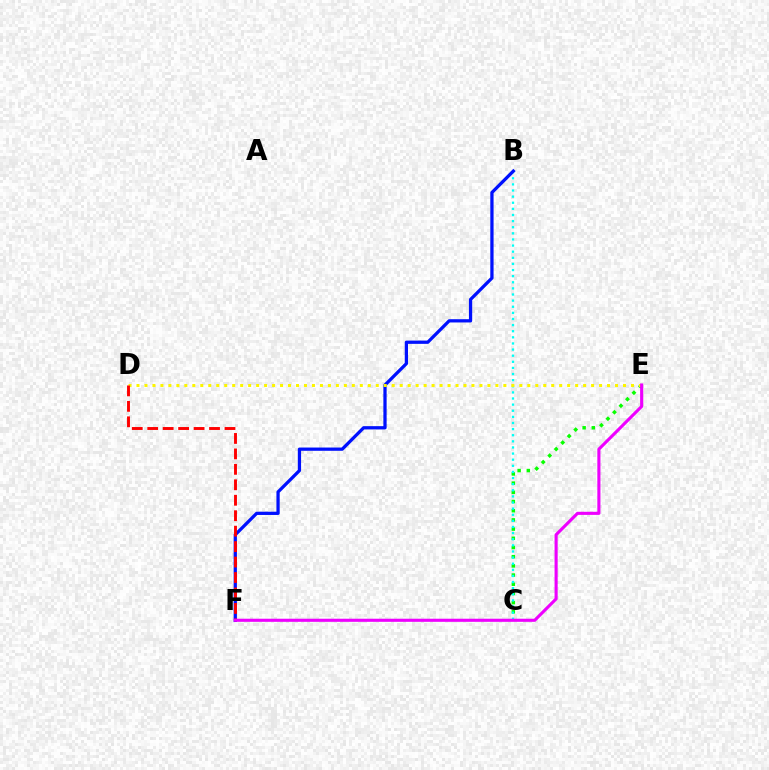{('C', 'E'): [{'color': '#08ff00', 'line_style': 'dotted', 'thickness': 2.5}], ('B', 'C'): [{'color': '#00fff6', 'line_style': 'dotted', 'thickness': 1.66}], ('B', 'F'): [{'color': '#0010ff', 'line_style': 'solid', 'thickness': 2.34}], ('D', 'E'): [{'color': '#fcf500', 'line_style': 'dotted', 'thickness': 2.17}], ('D', 'F'): [{'color': '#ff0000', 'line_style': 'dashed', 'thickness': 2.1}], ('E', 'F'): [{'color': '#ee00ff', 'line_style': 'solid', 'thickness': 2.23}]}